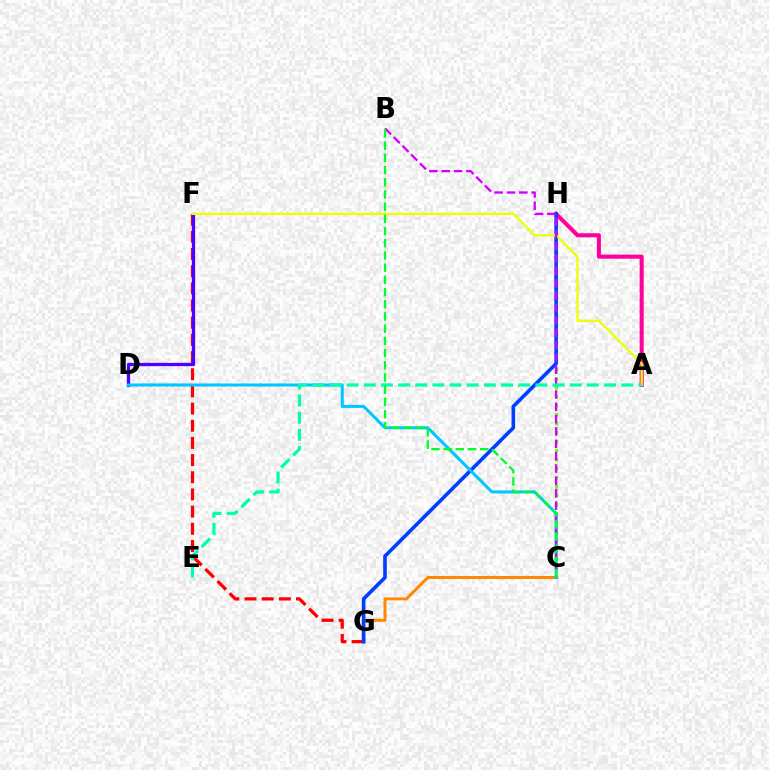{('C', 'G'): [{'color': '#ff8800', 'line_style': 'solid', 'thickness': 2.15}], ('C', 'H'): [{'color': '#66ff00', 'line_style': 'dotted', 'thickness': 2.45}], ('F', 'G'): [{'color': '#ff0000', 'line_style': 'dashed', 'thickness': 2.33}], ('D', 'F'): [{'color': '#4f00ff', 'line_style': 'solid', 'thickness': 2.37}], ('A', 'H'): [{'color': '#ff00a0', 'line_style': 'solid', 'thickness': 2.92}], ('G', 'H'): [{'color': '#003fff', 'line_style': 'solid', 'thickness': 2.6}], ('C', 'D'): [{'color': '#00c7ff', 'line_style': 'solid', 'thickness': 2.19}], ('A', 'F'): [{'color': '#eeff00', 'line_style': 'solid', 'thickness': 1.64}], ('B', 'C'): [{'color': '#d600ff', 'line_style': 'dashed', 'thickness': 1.68}, {'color': '#00ff27', 'line_style': 'dashed', 'thickness': 1.66}], ('A', 'E'): [{'color': '#00ffaf', 'line_style': 'dashed', 'thickness': 2.33}]}